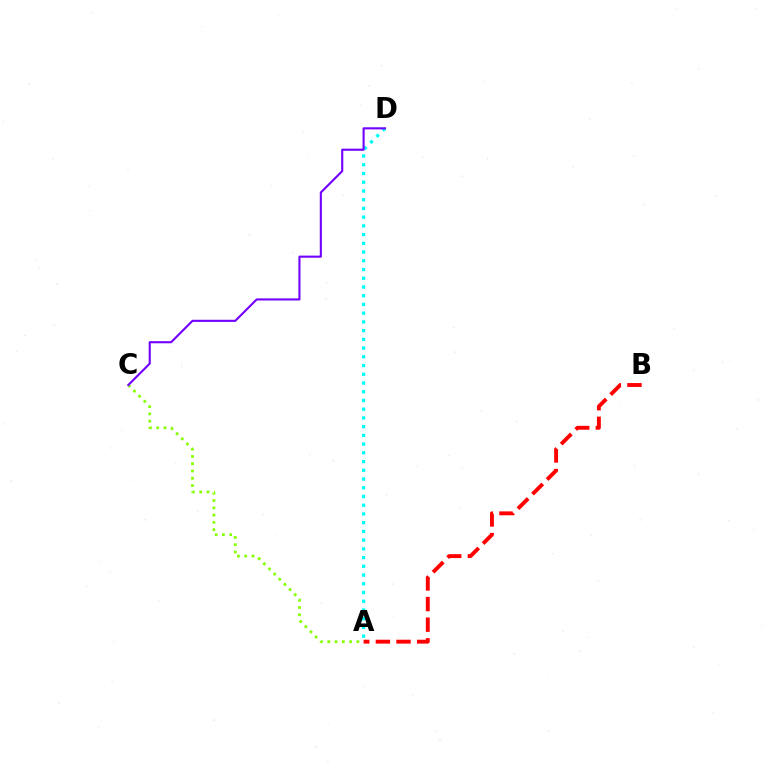{('A', 'B'): [{'color': '#ff0000', 'line_style': 'dashed', 'thickness': 2.8}], ('A', 'C'): [{'color': '#84ff00', 'line_style': 'dotted', 'thickness': 1.98}], ('A', 'D'): [{'color': '#00fff6', 'line_style': 'dotted', 'thickness': 2.37}], ('C', 'D'): [{'color': '#7200ff', 'line_style': 'solid', 'thickness': 1.52}]}